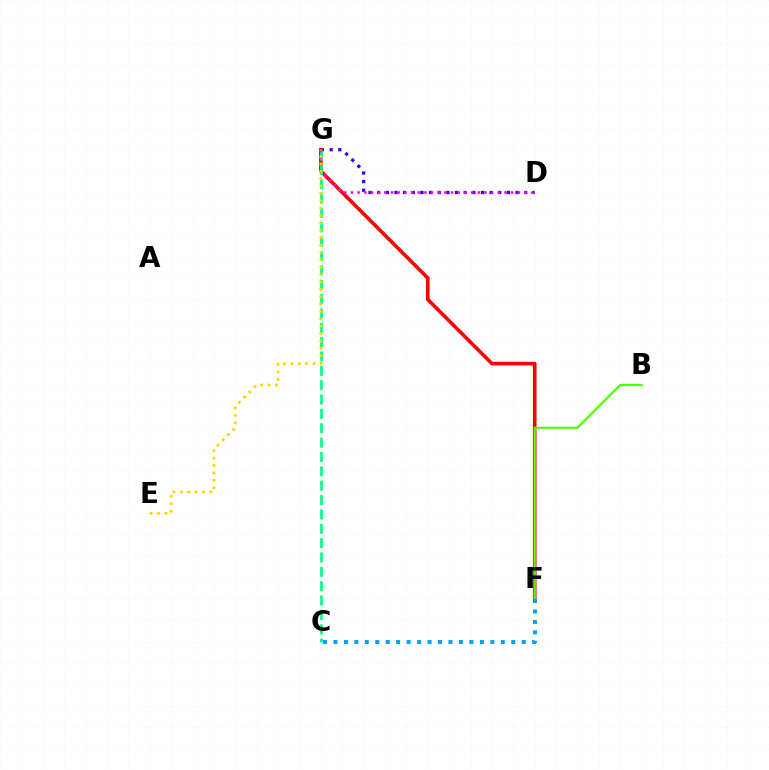{('D', 'G'): [{'color': '#3700ff', 'line_style': 'dotted', 'thickness': 2.35}, {'color': '#ff00ed', 'line_style': 'dotted', 'thickness': 1.81}], ('F', 'G'): [{'color': '#ff0000', 'line_style': 'solid', 'thickness': 2.61}], ('B', 'F'): [{'color': '#4fff00', 'line_style': 'solid', 'thickness': 1.6}], ('C', 'G'): [{'color': '#00ff86', 'line_style': 'dashed', 'thickness': 1.95}], ('E', 'G'): [{'color': '#ffd500', 'line_style': 'dotted', 'thickness': 2.0}], ('C', 'F'): [{'color': '#009eff', 'line_style': 'dotted', 'thickness': 2.84}]}